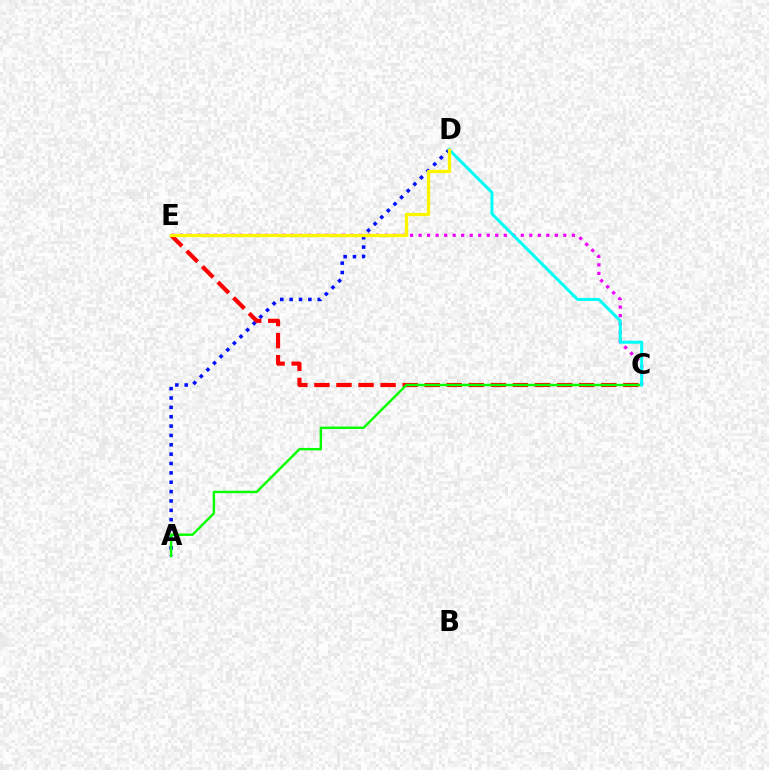{('A', 'D'): [{'color': '#0010ff', 'line_style': 'dotted', 'thickness': 2.54}], ('C', 'E'): [{'color': '#ff0000', 'line_style': 'dashed', 'thickness': 3.0}, {'color': '#ee00ff', 'line_style': 'dotted', 'thickness': 2.31}], ('A', 'C'): [{'color': '#08ff00', 'line_style': 'solid', 'thickness': 1.75}], ('C', 'D'): [{'color': '#00fff6', 'line_style': 'solid', 'thickness': 2.16}], ('D', 'E'): [{'color': '#fcf500', 'line_style': 'solid', 'thickness': 2.37}]}